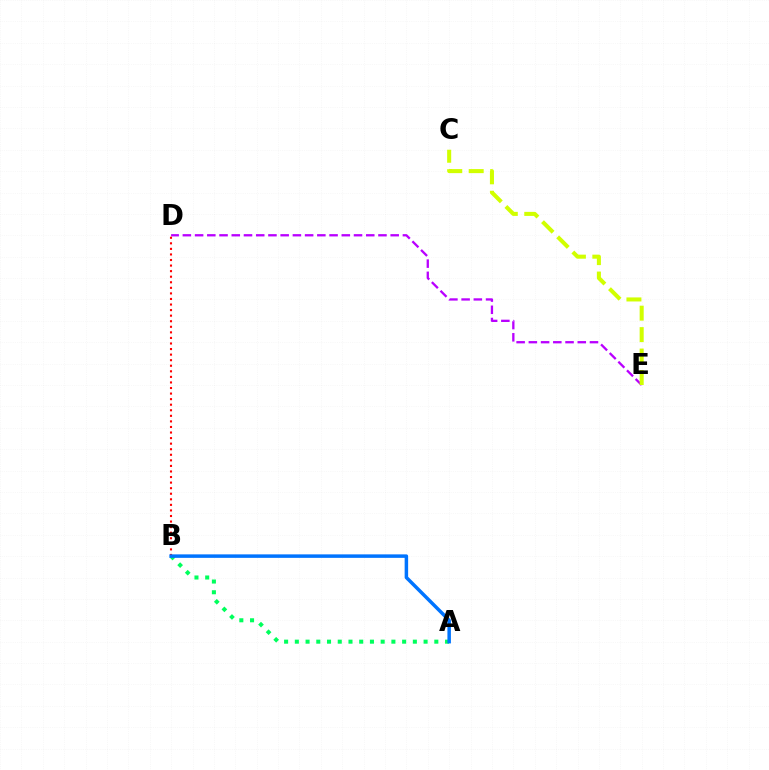{('D', 'E'): [{'color': '#b900ff', 'line_style': 'dashed', 'thickness': 1.66}], ('A', 'B'): [{'color': '#00ff5c', 'line_style': 'dotted', 'thickness': 2.92}, {'color': '#0074ff', 'line_style': 'solid', 'thickness': 2.51}], ('C', 'E'): [{'color': '#d1ff00', 'line_style': 'dashed', 'thickness': 2.91}], ('B', 'D'): [{'color': '#ff0000', 'line_style': 'dotted', 'thickness': 1.51}]}